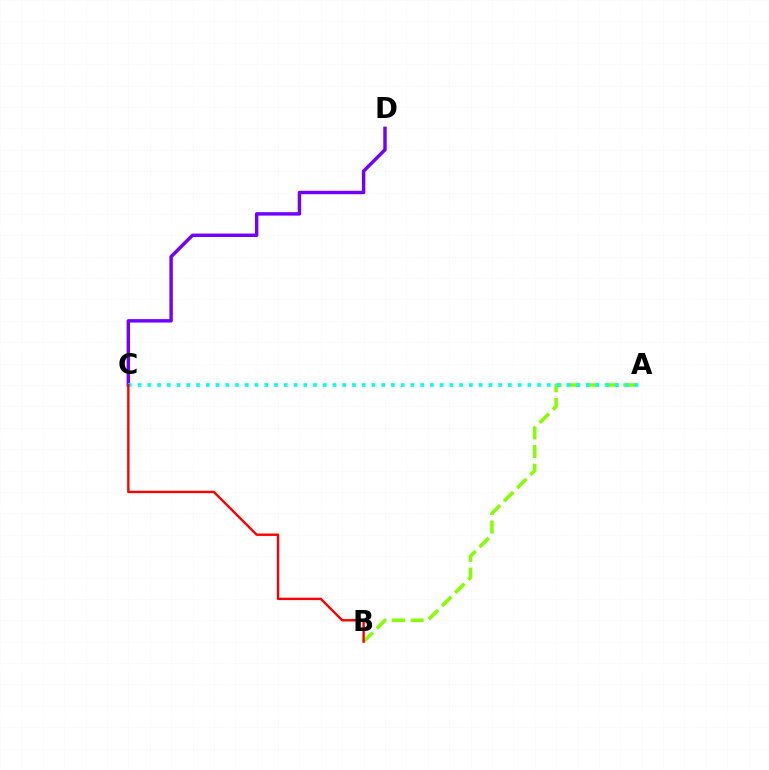{('A', 'B'): [{'color': '#84ff00', 'line_style': 'dashed', 'thickness': 2.53}], ('C', 'D'): [{'color': '#7200ff', 'line_style': 'solid', 'thickness': 2.47}], ('A', 'C'): [{'color': '#00fff6', 'line_style': 'dotted', 'thickness': 2.65}], ('B', 'C'): [{'color': '#ff0000', 'line_style': 'solid', 'thickness': 1.73}]}